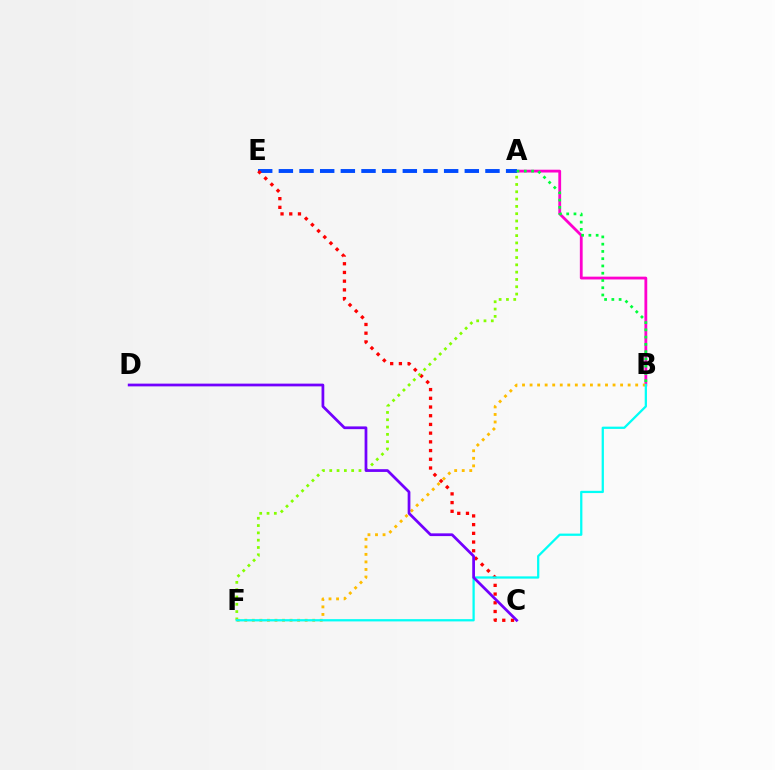{('A', 'B'): [{'color': '#ff00cf', 'line_style': 'solid', 'thickness': 2.02}, {'color': '#00ff39', 'line_style': 'dotted', 'thickness': 1.97}], ('A', 'E'): [{'color': '#004bff', 'line_style': 'dashed', 'thickness': 2.81}], ('C', 'E'): [{'color': '#ff0000', 'line_style': 'dotted', 'thickness': 2.37}], ('A', 'F'): [{'color': '#84ff00', 'line_style': 'dotted', 'thickness': 1.99}], ('B', 'F'): [{'color': '#ffbd00', 'line_style': 'dotted', 'thickness': 2.05}, {'color': '#00fff6', 'line_style': 'solid', 'thickness': 1.63}], ('C', 'D'): [{'color': '#7200ff', 'line_style': 'solid', 'thickness': 1.98}]}